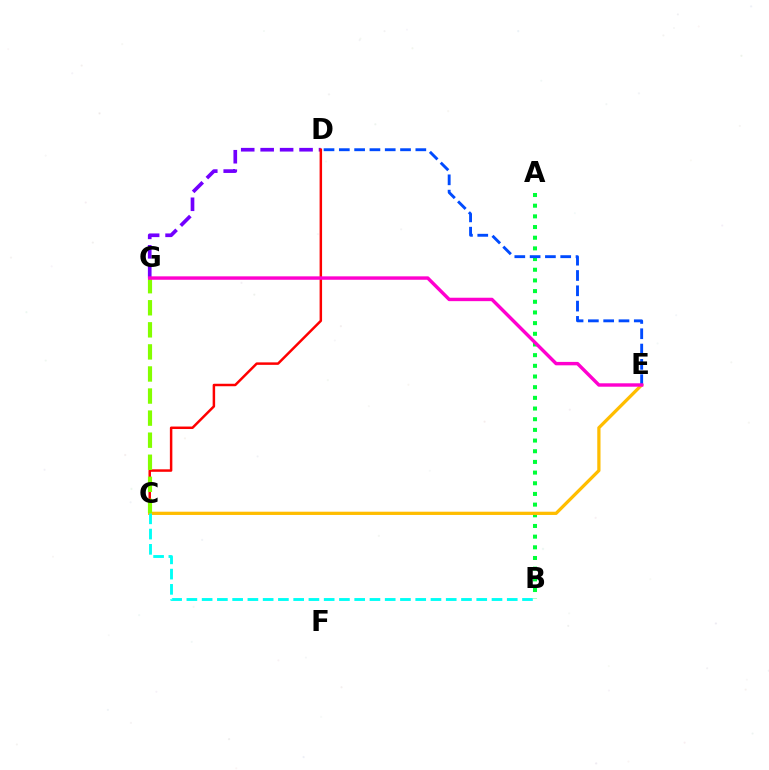{('D', 'G'): [{'color': '#7200ff', 'line_style': 'dashed', 'thickness': 2.64}], ('C', 'D'): [{'color': '#ff0000', 'line_style': 'solid', 'thickness': 1.79}], ('A', 'B'): [{'color': '#00ff39', 'line_style': 'dotted', 'thickness': 2.9}], ('C', 'E'): [{'color': '#ffbd00', 'line_style': 'solid', 'thickness': 2.34}], ('D', 'E'): [{'color': '#004bff', 'line_style': 'dashed', 'thickness': 2.08}], ('B', 'C'): [{'color': '#00fff6', 'line_style': 'dashed', 'thickness': 2.07}], ('C', 'G'): [{'color': '#84ff00', 'line_style': 'dashed', 'thickness': 3.0}], ('E', 'G'): [{'color': '#ff00cf', 'line_style': 'solid', 'thickness': 2.46}]}